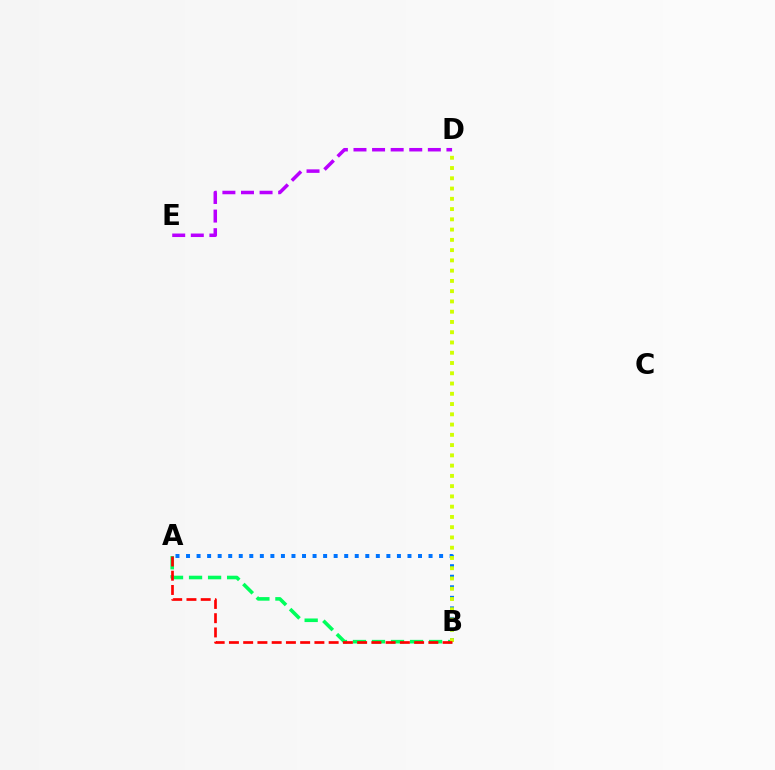{('A', 'B'): [{'color': '#00ff5c', 'line_style': 'dashed', 'thickness': 2.59}, {'color': '#0074ff', 'line_style': 'dotted', 'thickness': 2.87}, {'color': '#ff0000', 'line_style': 'dashed', 'thickness': 1.94}], ('B', 'D'): [{'color': '#d1ff00', 'line_style': 'dotted', 'thickness': 2.79}], ('D', 'E'): [{'color': '#b900ff', 'line_style': 'dashed', 'thickness': 2.53}]}